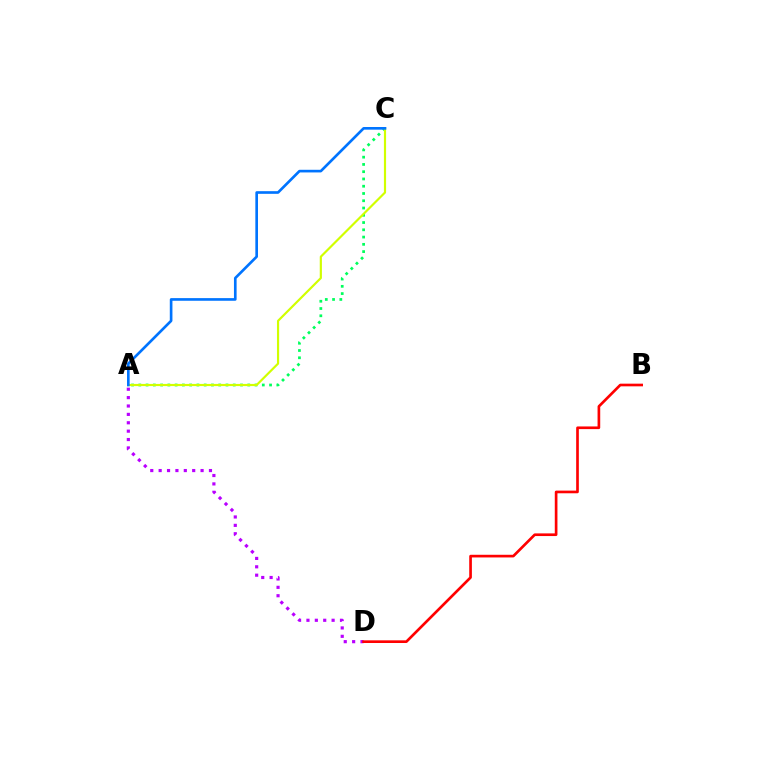{('A', 'C'): [{'color': '#00ff5c', 'line_style': 'dotted', 'thickness': 1.97}, {'color': '#d1ff00', 'line_style': 'solid', 'thickness': 1.56}, {'color': '#0074ff', 'line_style': 'solid', 'thickness': 1.91}], ('A', 'D'): [{'color': '#b900ff', 'line_style': 'dotted', 'thickness': 2.28}], ('B', 'D'): [{'color': '#ff0000', 'line_style': 'solid', 'thickness': 1.92}]}